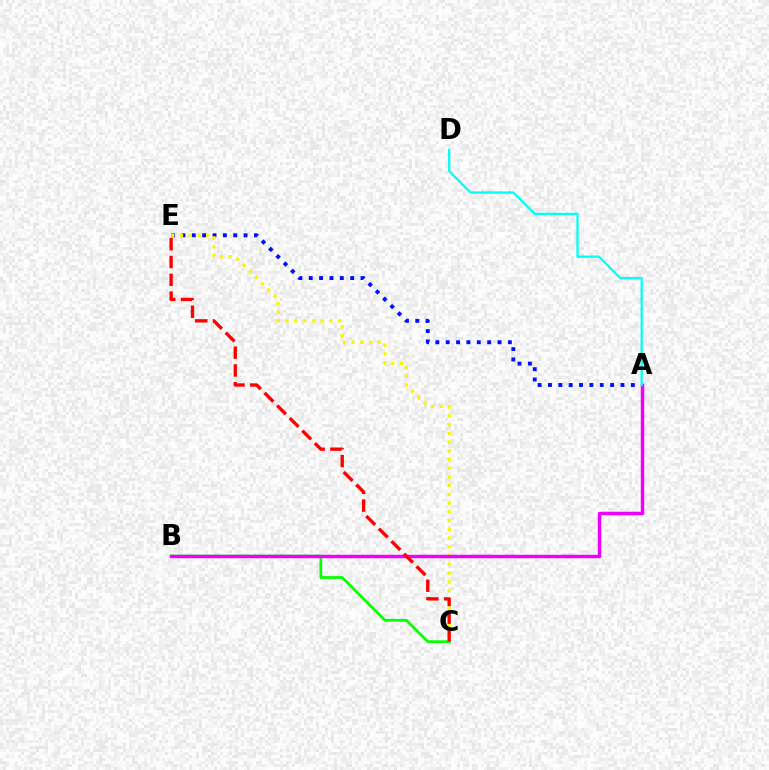{('A', 'E'): [{'color': '#0010ff', 'line_style': 'dotted', 'thickness': 2.81}], ('B', 'C'): [{'color': '#08ff00', 'line_style': 'solid', 'thickness': 1.99}], ('C', 'E'): [{'color': '#fcf500', 'line_style': 'dotted', 'thickness': 2.37}, {'color': '#ff0000', 'line_style': 'dashed', 'thickness': 2.42}], ('A', 'B'): [{'color': '#ee00ff', 'line_style': 'solid', 'thickness': 2.48}], ('A', 'D'): [{'color': '#00fff6', 'line_style': 'solid', 'thickness': 1.63}]}